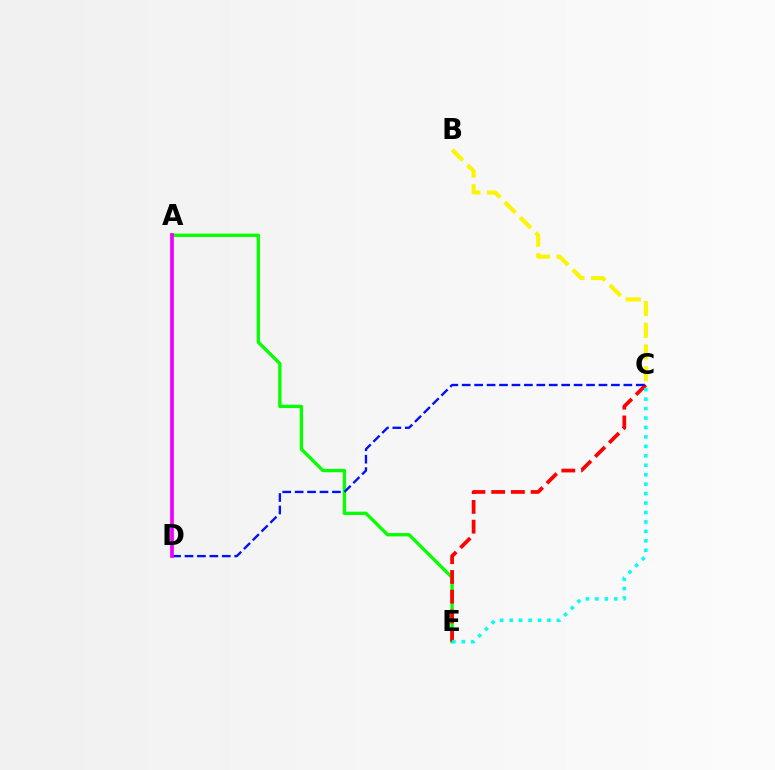{('A', 'E'): [{'color': '#08ff00', 'line_style': 'solid', 'thickness': 2.4}], ('C', 'E'): [{'color': '#ff0000', 'line_style': 'dashed', 'thickness': 2.68}, {'color': '#00fff6', 'line_style': 'dotted', 'thickness': 2.57}], ('C', 'D'): [{'color': '#0010ff', 'line_style': 'dashed', 'thickness': 1.69}], ('B', 'C'): [{'color': '#fcf500', 'line_style': 'dashed', 'thickness': 2.95}], ('A', 'D'): [{'color': '#ee00ff', 'line_style': 'solid', 'thickness': 2.68}]}